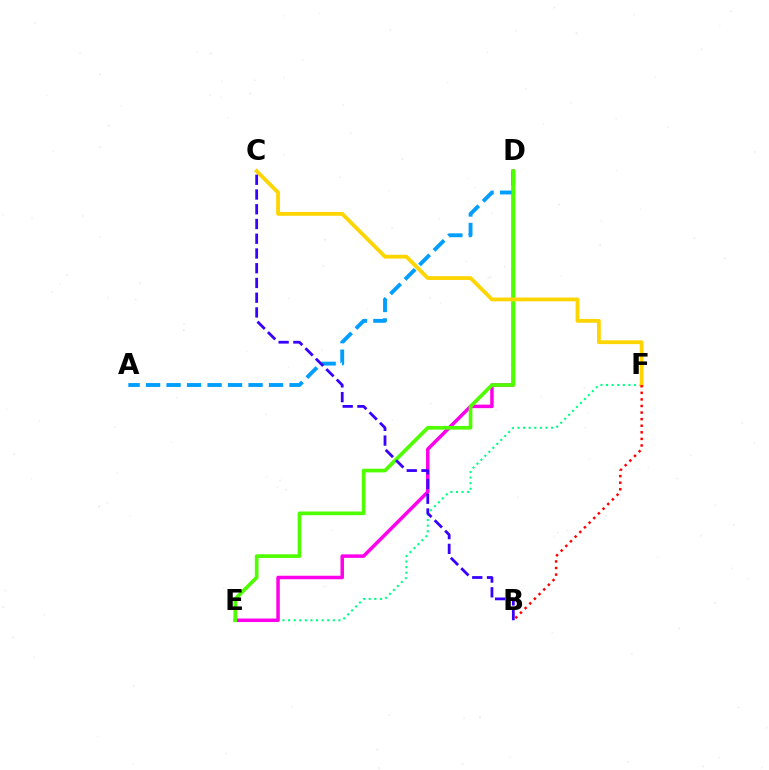{('E', 'F'): [{'color': '#00ff86', 'line_style': 'dotted', 'thickness': 1.52}], ('D', 'E'): [{'color': '#ff00ed', 'line_style': 'solid', 'thickness': 2.53}, {'color': '#4fff00', 'line_style': 'solid', 'thickness': 2.65}], ('A', 'D'): [{'color': '#009eff', 'line_style': 'dashed', 'thickness': 2.78}], ('C', 'F'): [{'color': '#ffd500', 'line_style': 'solid', 'thickness': 2.74}], ('B', 'C'): [{'color': '#3700ff', 'line_style': 'dashed', 'thickness': 2.0}], ('B', 'F'): [{'color': '#ff0000', 'line_style': 'dotted', 'thickness': 1.79}]}